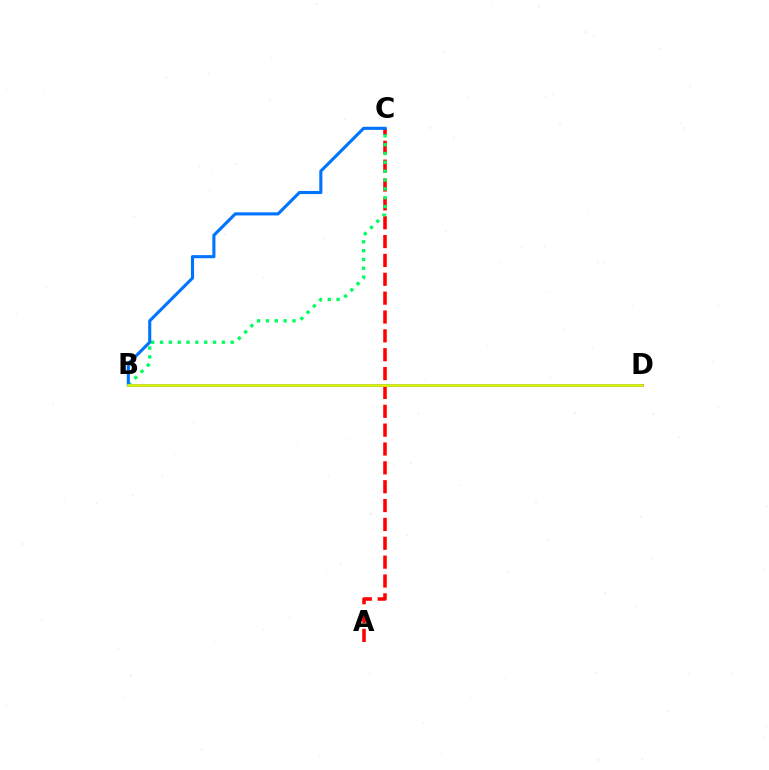{('B', 'D'): [{'color': '#b900ff', 'line_style': 'solid', 'thickness': 2.06}, {'color': '#d1ff00', 'line_style': 'solid', 'thickness': 1.92}], ('A', 'C'): [{'color': '#ff0000', 'line_style': 'dashed', 'thickness': 2.56}], ('B', 'C'): [{'color': '#00ff5c', 'line_style': 'dotted', 'thickness': 2.4}, {'color': '#0074ff', 'line_style': 'solid', 'thickness': 2.23}]}